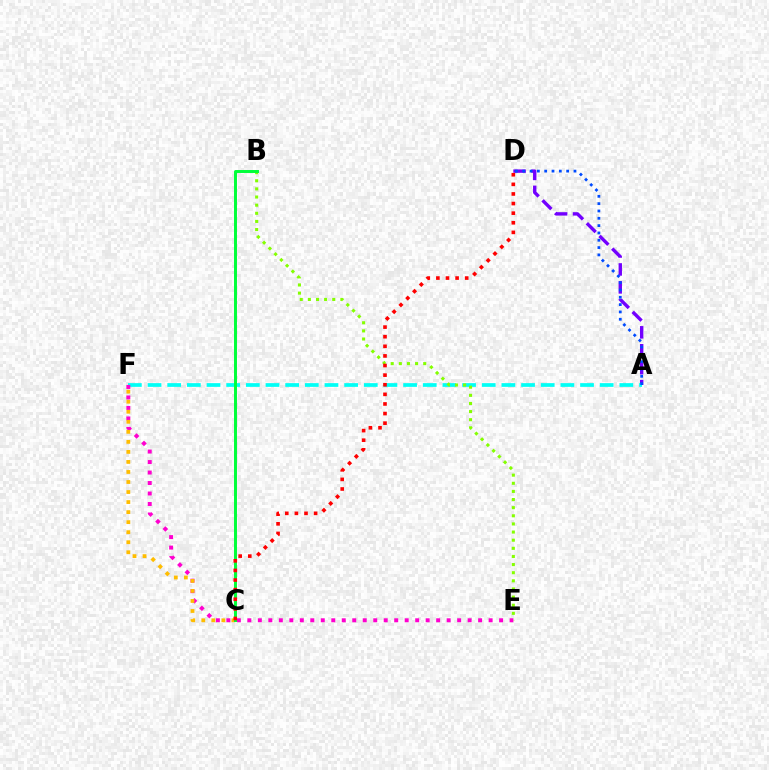{('A', 'D'): [{'color': '#7200ff', 'line_style': 'dashed', 'thickness': 2.44}, {'color': '#004bff', 'line_style': 'dotted', 'thickness': 1.99}], ('A', 'F'): [{'color': '#00fff6', 'line_style': 'dashed', 'thickness': 2.67}], ('B', 'E'): [{'color': '#84ff00', 'line_style': 'dotted', 'thickness': 2.21}], ('E', 'F'): [{'color': '#ff00cf', 'line_style': 'dotted', 'thickness': 2.85}], ('C', 'F'): [{'color': '#ffbd00', 'line_style': 'dotted', 'thickness': 2.73}], ('B', 'C'): [{'color': '#00ff39', 'line_style': 'solid', 'thickness': 2.13}], ('C', 'D'): [{'color': '#ff0000', 'line_style': 'dotted', 'thickness': 2.61}]}